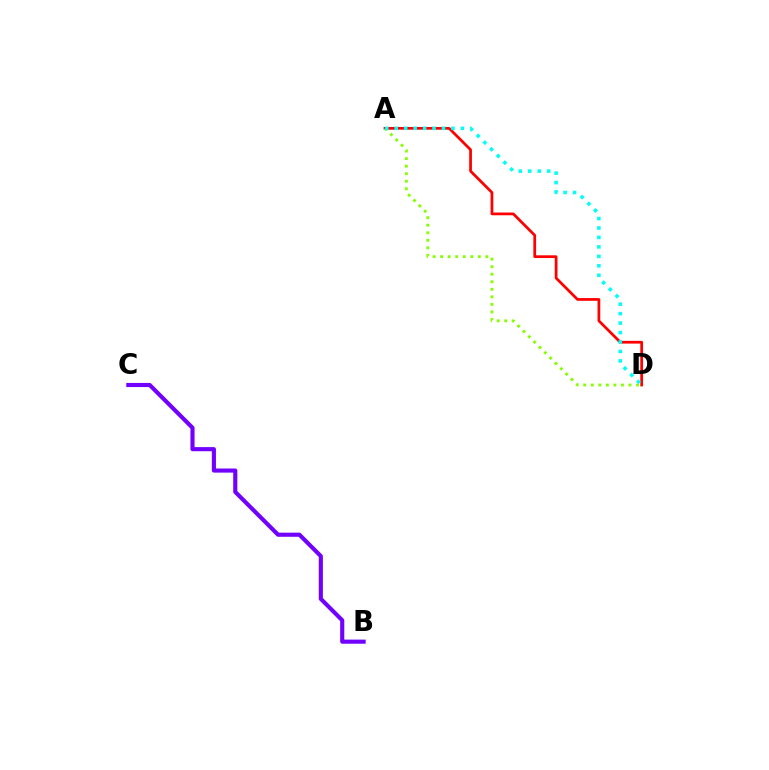{('A', 'D'): [{'color': '#ff0000', 'line_style': 'solid', 'thickness': 1.97}, {'color': '#84ff00', 'line_style': 'dotted', 'thickness': 2.05}, {'color': '#00fff6', 'line_style': 'dotted', 'thickness': 2.57}], ('B', 'C'): [{'color': '#7200ff', 'line_style': 'solid', 'thickness': 2.96}]}